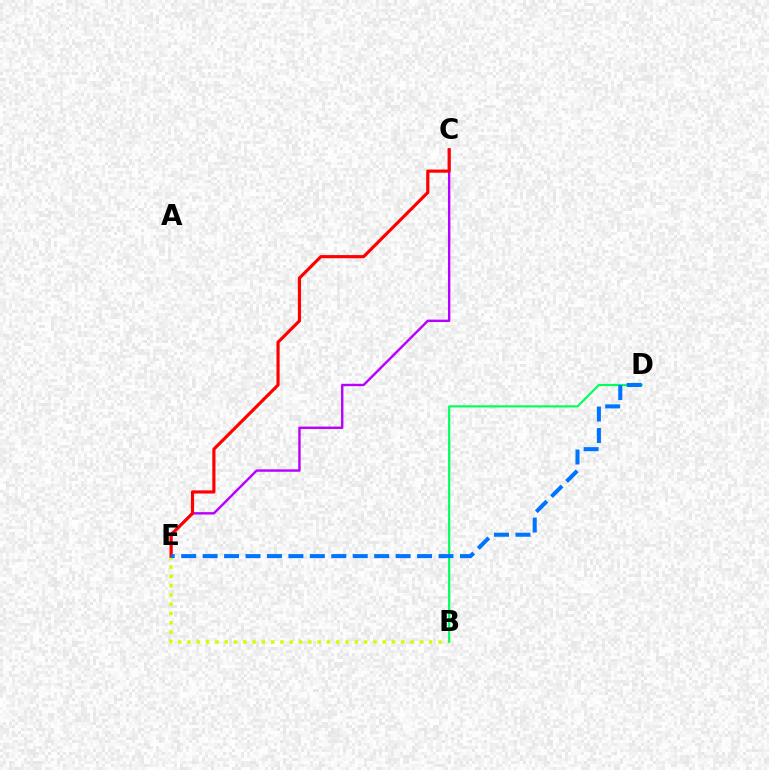{('C', 'E'): [{'color': '#b900ff', 'line_style': 'solid', 'thickness': 1.73}, {'color': '#ff0000', 'line_style': 'solid', 'thickness': 2.27}], ('B', 'E'): [{'color': '#d1ff00', 'line_style': 'dotted', 'thickness': 2.53}], ('B', 'D'): [{'color': '#00ff5c', 'line_style': 'solid', 'thickness': 1.57}], ('D', 'E'): [{'color': '#0074ff', 'line_style': 'dashed', 'thickness': 2.91}]}